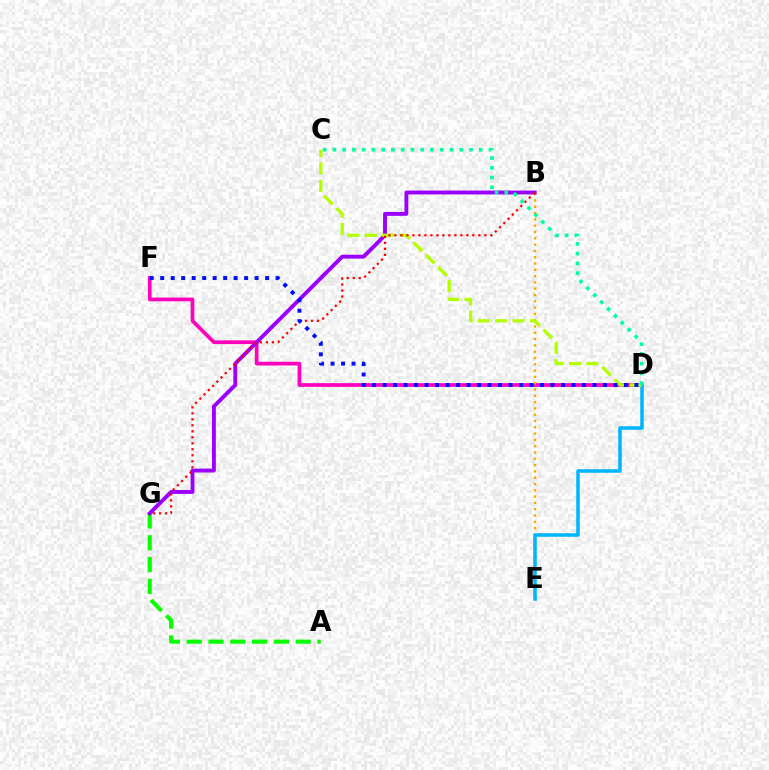{('D', 'F'): [{'color': '#ff00bd', 'line_style': 'solid', 'thickness': 2.68}, {'color': '#0010ff', 'line_style': 'dotted', 'thickness': 2.85}], ('B', 'E'): [{'color': '#ffa500', 'line_style': 'dotted', 'thickness': 1.71}], ('D', 'E'): [{'color': '#00b5ff', 'line_style': 'solid', 'thickness': 2.54}], ('A', 'G'): [{'color': '#08ff00', 'line_style': 'dashed', 'thickness': 2.96}], ('B', 'G'): [{'color': '#9b00ff', 'line_style': 'solid', 'thickness': 2.8}, {'color': '#ff0000', 'line_style': 'dotted', 'thickness': 1.63}], ('C', 'D'): [{'color': '#b3ff00', 'line_style': 'dashed', 'thickness': 2.36}, {'color': '#00ff9d', 'line_style': 'dotted', 'thickness': 2.65}]}